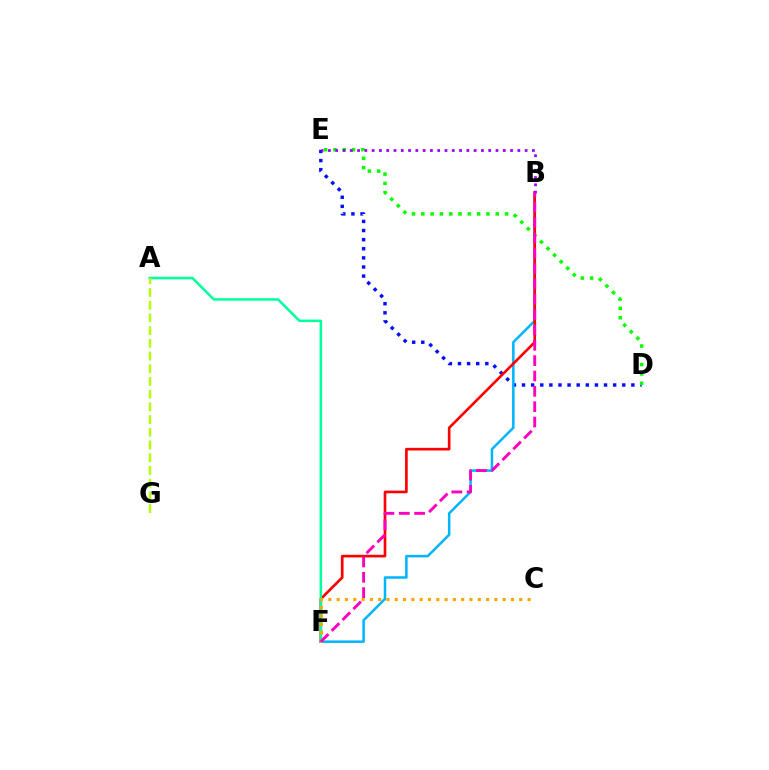{('D', 'E'): [{'color': '#0010ff', 'line_style': 'dotted', 'thickness': 2.48}, {'color': '#08ff00', 'line_style': 'dotted', 'thickness': 2.53}], ('B', 'F'): [{'color': '#00b5ff', 'line_style': 'solid', 'thickness': 1.81}, {'color': '#ff0000', 'line_style': 'solid', 'thickness': 1.92}, {'color': '#ff00bd', 'line_style': 'dashed', 'thickness': 2.09}], ('A', 'F'): [{'color': '#00ff9d', 'line_style': 'solid', 'thickness': 1.83}], ('C', 'F'): [{'color': '#ffa500', 'line_style': 'dotted', 'thickness': 2.26}], ('B', 'E'): [{'color': '#9b00ff', 'line_style': 'dotted', 'thickness': 1.98}], ('A', 'G'): [{'color': '#b3ff00', 'line_style': 'dashed', 'thickness': 1.73}]}